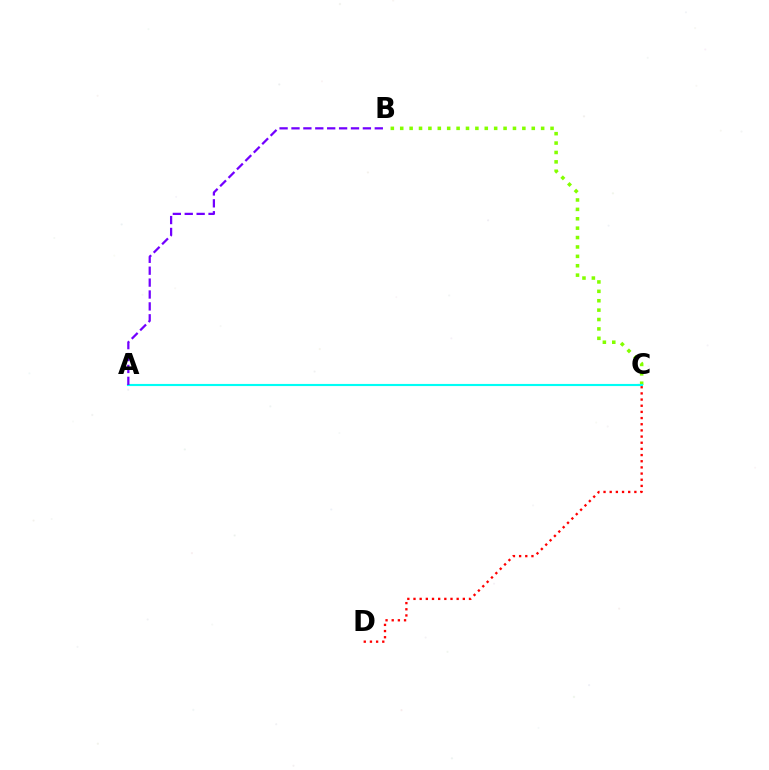{('C', 'D'): [{'color': '#ff0000', 'line_style': 'dotted', 'thickness': 1.68}], ('B', 'C'): [{'color': '#84ff00', 'line_style': 'dotted', 'thickness': 2.55}], ('A', 'C'): [{'color': '#00fff6', 'line_style': 'solid', 'thickness': 1.53}], ('A', 'B'): [{'color': '#7200ff', 'line_style': 'dashed', 'thickness': 1.62}]}